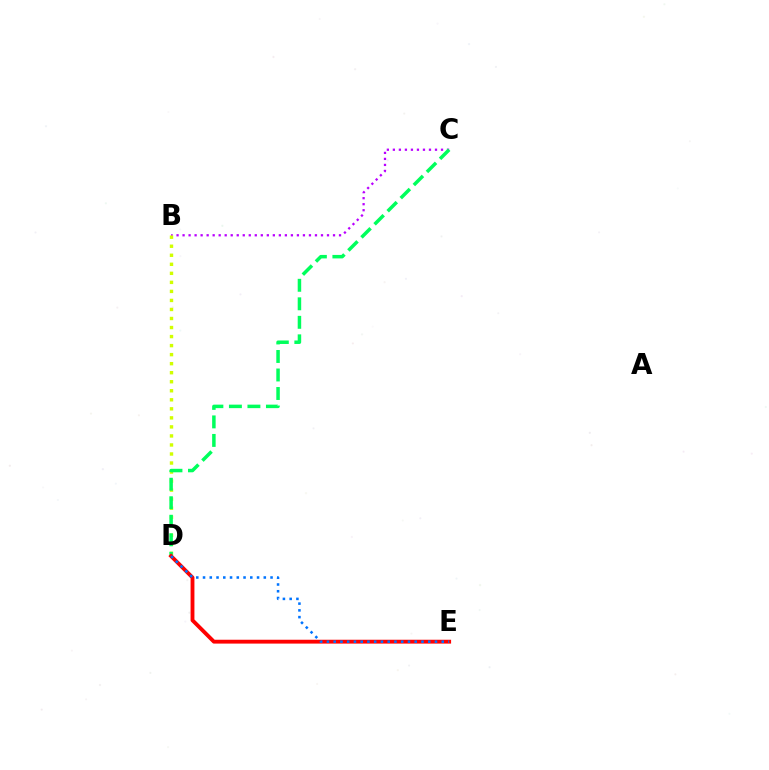{('B', 'C'): [{'color': '#b900ff', 'line_style': 'dotted', 'thickness': 1.63}], ('B', 'D'): [{'color': '#d1ff00', 'line_style': 'dotted', 'thickness': 2.45}], ('C', 'D'): [{'color': '#00ff5c', 'line_style': 'dashed', 'thickness': 2.52}], ('D', 'E'): [{'color': '#ff0000', 'line_style': 'solid', 'thickness': 2.77}, {'color': '#0074ff', 'line_style': 'dotted', 'thickness': 1.83}]}